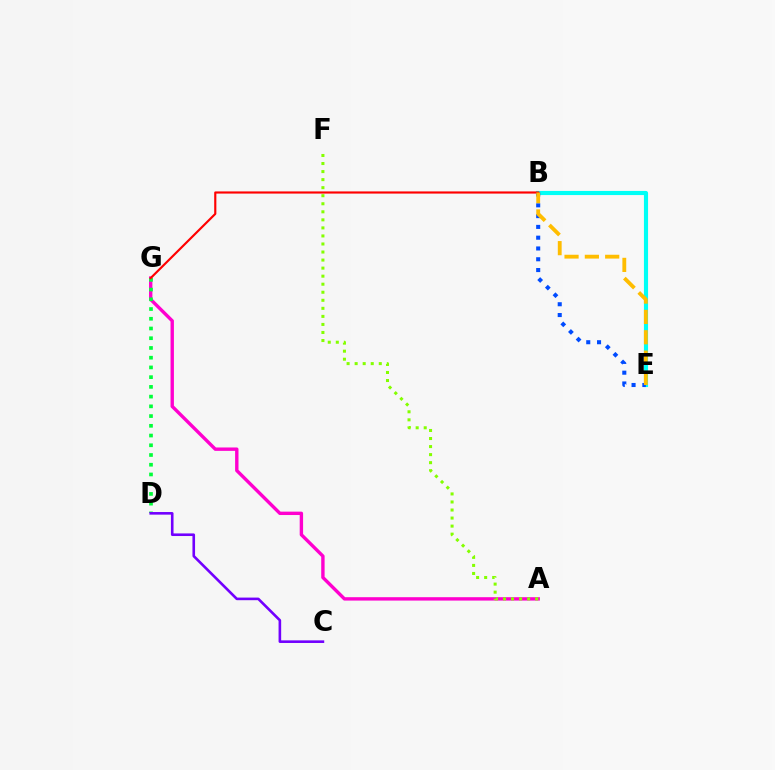{('A', 'G'): [{'color': '#ff00cf', 'line_style': 'solid', 'thickness': 2.44}], ('B', 'E'): [{'color': '#00fff6', 'line_style': 'solid', 'thickness': 2.97}, {'color': '#004bff', 'line_style': 'dotted', 'thickness': 2.93}, {'color': '#ffbd00', 'line_style': 'dashed', 'thickness': 2.76}], ('A', 'F'): [{'color': '#84ff00', 'line_style': 'dotted', 'thickness': 2.19}], ('D', 'G'): [{'color': '#00ff39', 'line_style': 'dotted', 'thickness': 2.64}], ('B', 'G'): [{'color': '#ff0000', 'line_style': 'solid', 'thickness': 1.55}], ('C', 'D'): [{'color': '#7200ff', 'line_style': 'solid', 'thickness': 1.88}]}